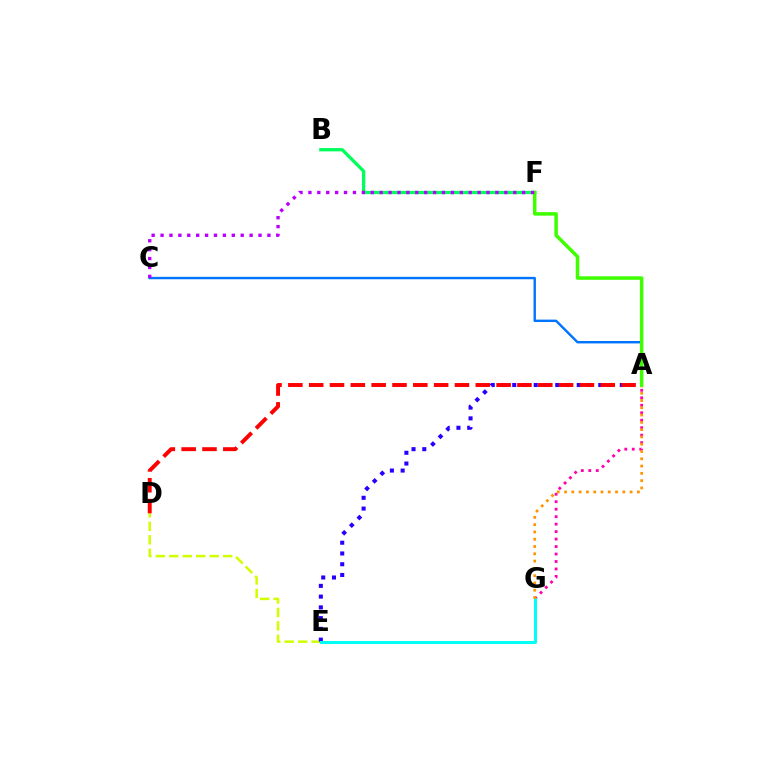{('D', 'E'): [{'color': '#d1ff00', 'line_style': 'dashed', 'thickness': 1.83}], ('A', 'G'): [{'color': '#ff00ac', 'line_style': 'dotted', 'thickness': 2.03}, {'color': '#ff9400', 'line_style': 'dotted', 'thickness': 1.98}], ('A', 'C'): [{'color': '#0074ff', 'line_style': 'solid', 'thickness': 1.74}], ('A', 'E'): [{'color': '#2500ff', 'line_style': 'dotted', 'thickness': 2.92}], ('E', 'G'): [{'color': '#00fff6', 'line_style': 'solid', 'thickness': 2.15}], ('B', 'F'): [{'color': '#00ff5c', 'line_style': 'solid', 'thickness': 2.37}], ('A', 'D'): [{'color': '#ff0000', 'line_style': 'dashed', 'thickness': 2.83}], ('A', 'F'): [{'color': '#3dff00', 'line_style': 'solid', 'thickness': 2.52}], ('C', 'F'): [{'color': '#b900ff', 'line_style': 'dotted', 'thickness': 2.42}]}